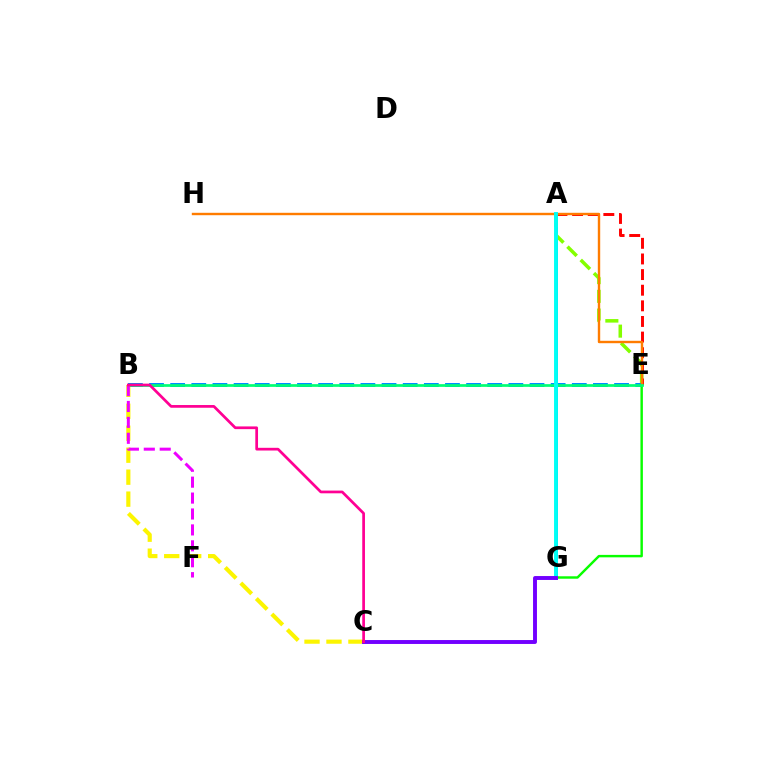{('A', 'G'): [{'color': '#0010ff', 'line_style': 'solid', 'thickness': 2.01}, {'color': '#00fff6', 'line_style': 'solid', 'thickness': 2.81}], ('A', 'E'): [{'color': '#84ff00', 'line_style': 'dashed', 'thickness': 2.54}, {'color': '#ff0000', 'line_style': 'dashed', 'thickness': 2.12}], ('B', 'E'): [{'color': '#008cff', 'line_style': 'dashed', 'thickness': 2.87}, {'color': '#00ff74', 'line_style': 'solid', 'thickness': 1.95}], ('E', 'G'): [{'color': '#08ff00', 'line_style': 'solid', 'thickness': 1.76}], ('B', 'C'): [{'color': '#fcf500', 'line_style': 'dashed', 'thickness': 2.98}, {'color': '#ff0094', 'line_style': 'solid', 'thickness': 1.96}], ('E', 'H'): [{'color': '#ff7c00', 'line_style': 'solid', 'thickness': 1.73}], ('B', 'F'): [{'color': '#ee00ff', 'line_style': 'dashed', 'thickness': 2.16}], ('C', 'G'): [{'color': '#7200ff', 'line_style': 'solid', 'thickness': 2.82}]}